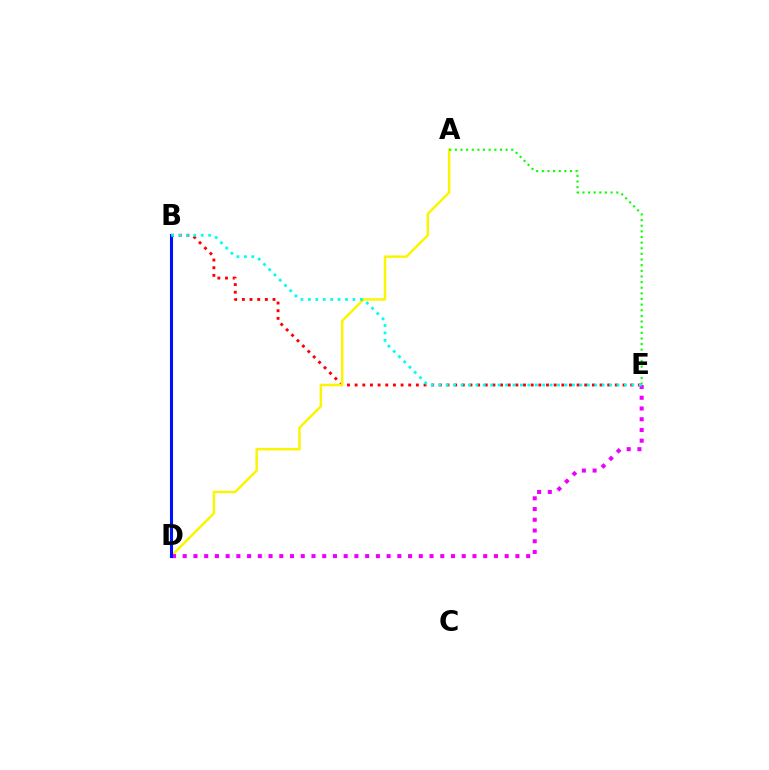{('B', 'E'): [{'color': '#ff0000', 'line_style': 'dotted', 'thickness': 2.08}, {'color': '#00fff6', 'line_style': 'dotted', 'thickness': 2.02}], ('A', 'D'): [{'color': '#fcf500', 'line_style': 'solid', 'thickness': 1.77}], ('D', 'E'): [{'color': '#ee00ff', 'line_style': 'dotted', 'thickness': 2.92}], ('A', 'E'): [{'color': '#08ff00', 'line_style': 'dotted', 'thickness': 1.53}], ('B', 'D'): [{'color': '#0010ff', 'line_style': 'solid', 'thickness': 2.21}]}